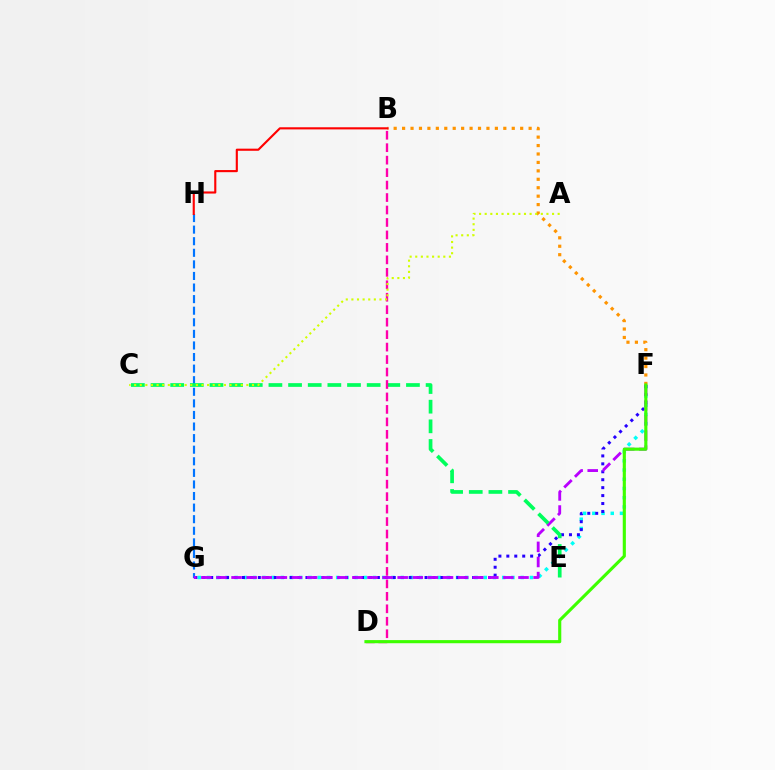{('F', 'G'): [{'color': '#00fff6', 'line_style': 'dotted', 'thickness': 2.51}, {'color': '#2500ff', 'line_style': 'dotted', 'thickness': 2.16}, {'color': '#b900ff', 'line_style': 'dashed', 'thickness': 2.05}], ('G', 'H'): [{'color': '#0074ff', 'line_style': 'dashed', 'thickness': 1.57}], ('B', 'F'): [{'color': '#ff9400', 'line_style': 'dotted', 'thickness': 2.29}], ('C', 'E'): [{'color': '#00ff5c', 'line_style': 'dashed', 'thickness': 2.67}], ('B', 'D'): [{'color': '#ff00ac', 'line_style': 'dashed', 'thickness': 1.69}], ('B', 'H'): [{'color': '#ff0000', 'line_style': 'solid', 'thickness': 1.53}], ('D', 'F'): [{'color': '#3dff00', 'line_style': 'solid', 'thickness': 2.25}], ('A', 'C'): [{'color': '#d1ff00', 'line_style': 'dotted', 'thickness': 1.52}]}